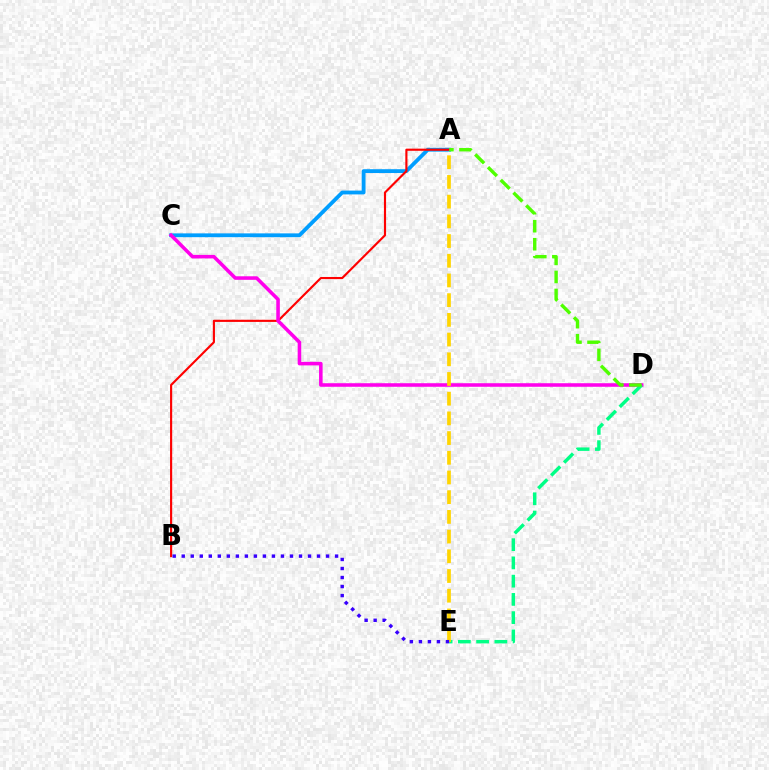{('A', 'C'): [{'color': '#009eff', 'line_style': 'solid', 'thickness': 2.75}], ('A', 'B'): [{'color': '#ff0000', 'line_style': 'solid', 'thickness': 1.55}], ('C', 'D'): [{'color': '#ff00ed', 'line_style': 'solid', 'thickness': 2.56}], ('D', 'E'): [{'color': '#00ff86', 'line_style': 'dashed', 'thickness': 2.48}], ('A', 'E'): [{'color': '#ffd500', 'line_style': 'dashed', 'thickness': 2.68}], ('B', 'E'): [{'color': '#3700ff', 'line_style': 'dotted', 'thickness': 2.45}], ('A', 'D'): [{'color': '#4fff00', 'line_style': 'dashed', 'thickness': 2.45}]}